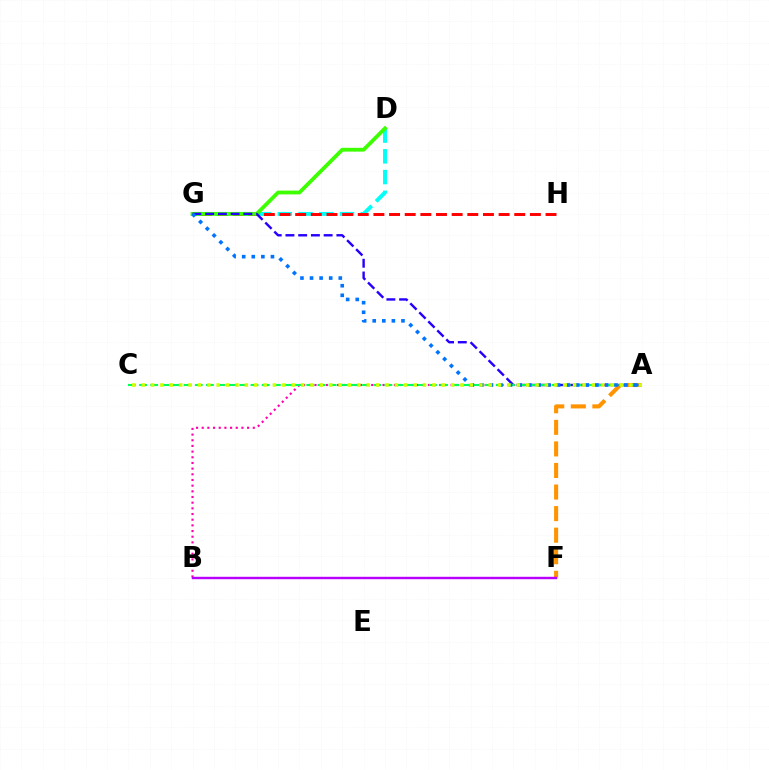{('D', 'G'): [{'color': '#00fff6', 'line_style': 'dashed', 'thickness': 2.82}, {'color': '#3dff00', 'line_style': 'solid', 'thickness': 2.73}], ('A', 'B'): [{'color': '#ff00ac', 'line_style': 'dotted', 'thickness': 1.54}], ('G', 'H'): [{'color': '#ff0000', 'line_style': 'dashed', 'thickness': 2.13}], ('A', 'F'): [{'color': '#ff9400', 'line_style': 'dashed', 'thickness': 2.93}], ('A', 'G'): [{'color': '#2500ff', 'line_style': 'dashed', 'thickness': 1.73}, {'color': '#0074ff', 'line_style': 'dotted', 'thickness': 2.6}], ('A', 'C'): [{'color': '#00ff5c', 'line_style': 'dashed', 'thickness': 1.51}, {'color': '#d1ff00', 'line_style': 'dotted', 'thickness': 2.55}], ('B', 'F'): [{'color': '#b900ff', 'line_style': 'solid', 'thickness': 1.75}]}